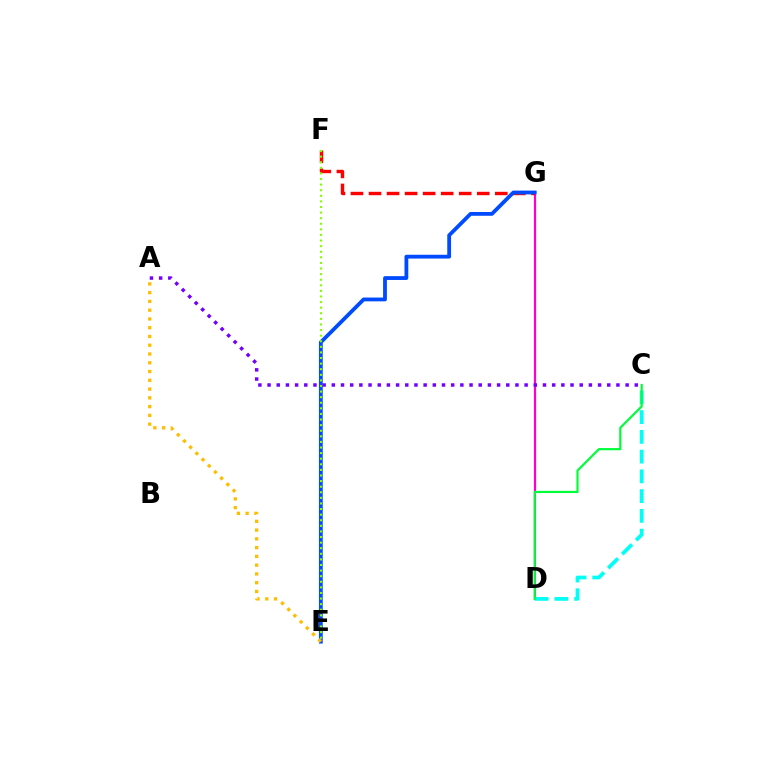{('D', 'G'): [{'color': '#ff00cf', 'line_style': 'solid', 'thickness': 1.58}], ('F', 'G'): [{'color': '#ff0000', 'line_style': 'dashed', 'thickness': 2.45}], ('C', 'D'): [{'color': '#00fff6', 'line_style': 'dashed', 'thickness': 2.68}, {'color': '#00ff39', 'line_style': 'solid', 'thickness': 1.58}], ('E', 'G'): [{'color': '#004bff', 'line_style': 'solid', 'thickness': 2.74}], ('A', 'C'): [{'color': '#7200ff', 'line_style': 'dotted', 'thickness': 2.49}], ('E', 'F'): [{'color': '#84ff00', 'line_style': 'dotted', 'thickness': 1.52}], ('A', 'E'): [{'color': '#ffbd00', 'line_style': 'dotted', 'thickness': 2.38}]}